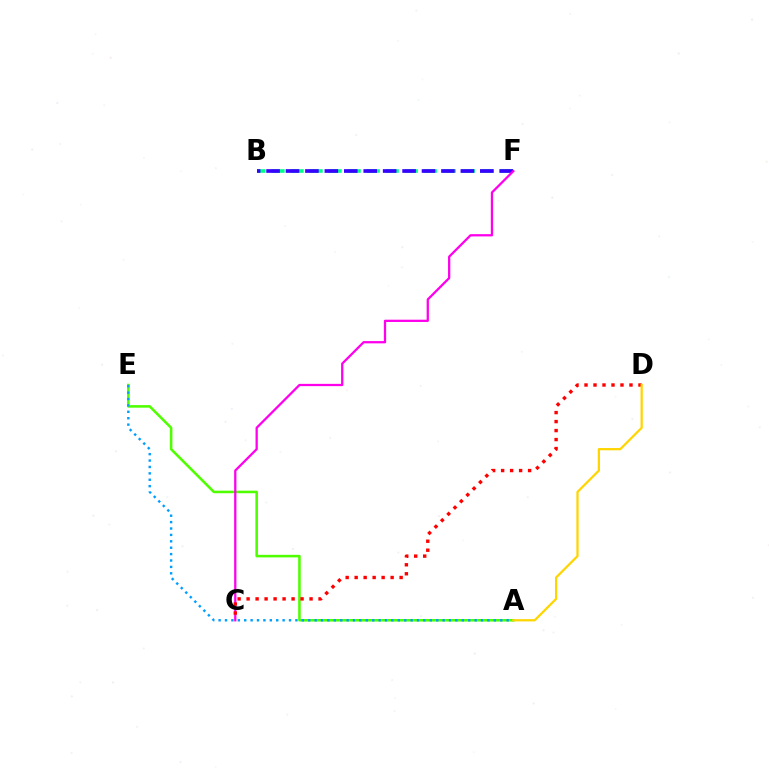{('A', 'E'): [{'color': '#4fff00', 'line_style': 'solid', 'thickness': 1.85}, {'color': '#009eff', 'line_style': 'dotted', 'thickness': 1.74}], ('B', 'F'): [{'color': '#00ff86', 'line_style': 'dashed', 'thickness': 2.59}, {'color': '#3700ff', 'line_style': 'dashed', 'thickness': 2.64}], ('C', 'F'): [{'color': '#ff00ed', 'line_style': 'solid', 'thickness': 1.64}], ('C', 'D'): [{'color': '#ff0000', 'line_style': 'dotted', 'thickness': 2.44}], ('A', 'D'): [{'color': '#ffd500', 'line_style': 'solid', 'thickness': 1.62}]}